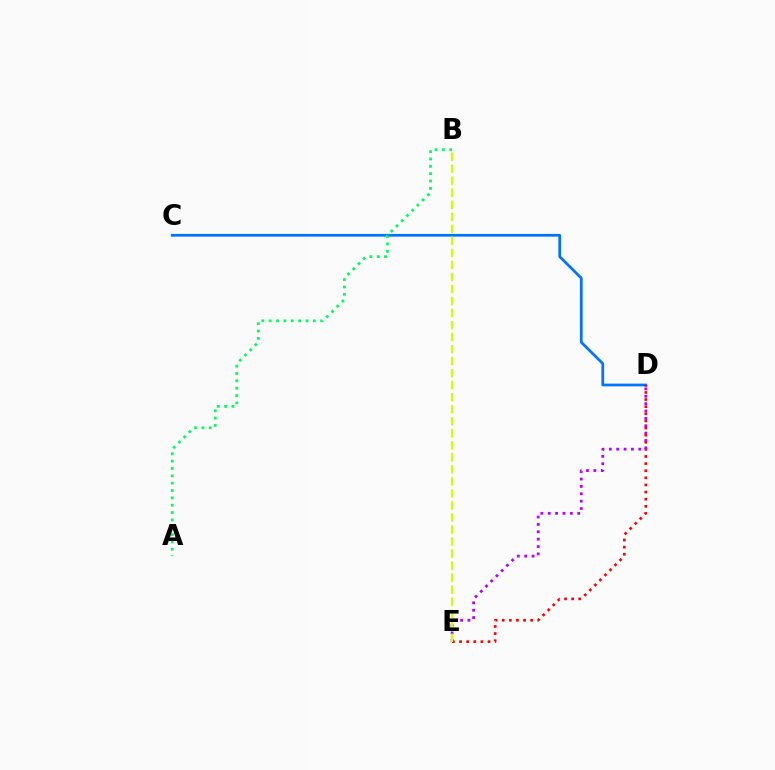{('C', 'D'): [{'color': '#0074ff', 'line_style': 'solid', 'thickness': 1.97}], ('A', 'B'): [{'color': '#00ff5c', 'line_style': 'dotted', 'thickness': 2.0}], ('D', 'E'): [{'color': '#ff0000', 'line_style': 'dotted', 'thickness': 1.93}, {'color': '#b900ff', 'line_style': 'dotted', 'thickness': 2.0}], ('B', 'E'): [{'color': '#d1ff00', 'line_style': 'dashed', 'thickness': 1.63}]}